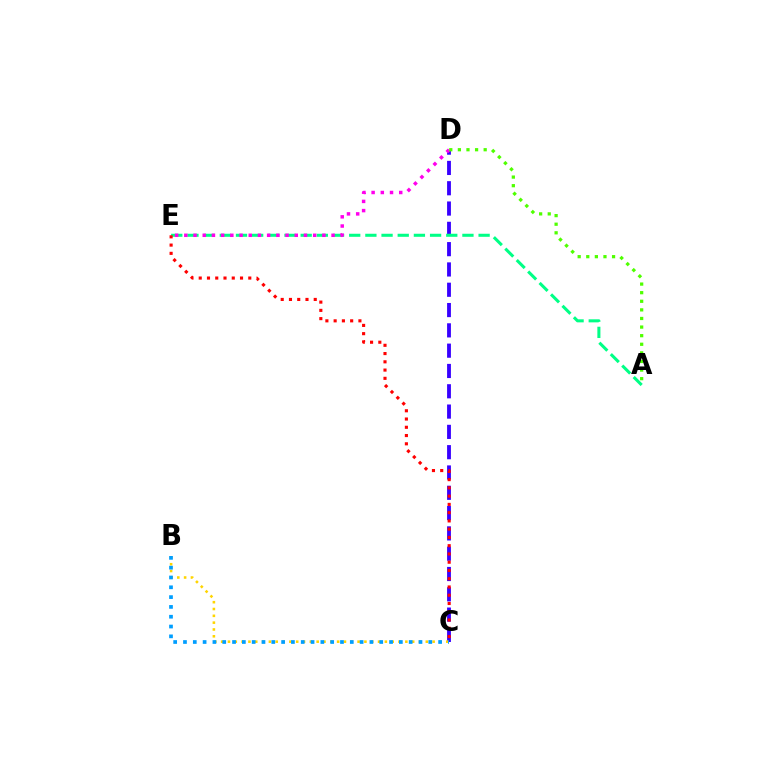{('C', 'D'): [{'color': '#3700ff', 'line_style': 'dashed', 'thickness': 2.76}], ('A', 'E'): [{'color': '#00ff86', 'line_style': 'dashed', 'thickness': 2.2}], ('D', 'E'): [{'color': '#ff00ed', 'line_style': 'dotted', 'thickness': 2.5}], ('B', 'C'): [{'color': '#ffd500', 'line_style': 'dotted', 'thickness': 1.85}, {'color': '#009eff', 'line_style': 'dotted', 'thickness': 2.67}], ('C', 'E'): [{'color': '#ff0000', 'line_style': 'dotted', 'thickness': 2.24}], ('A', 'D'): [{'color': '#4fff00', 'line_style': 'dotted', 'thickness': 2.34}]}